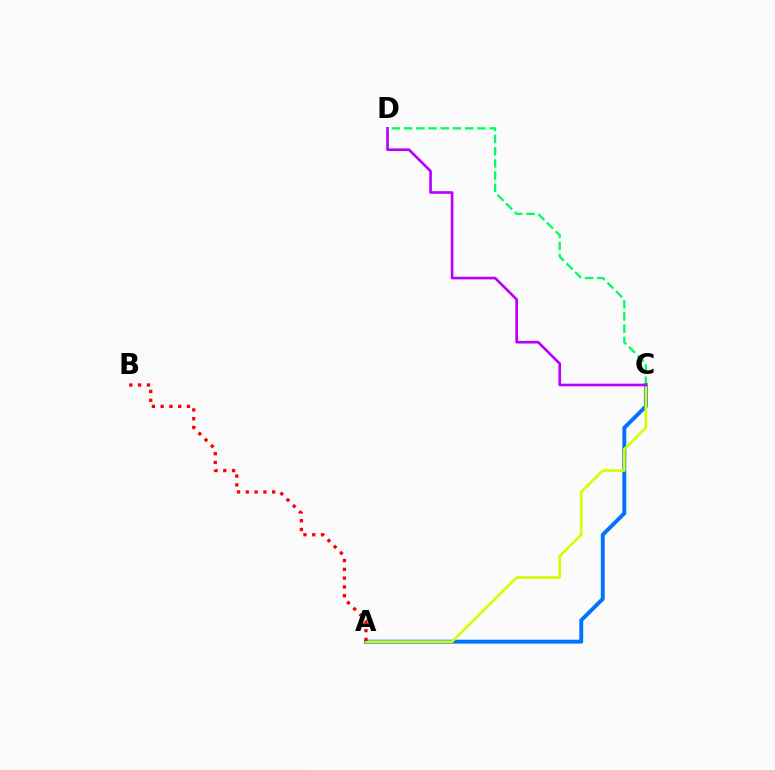{('C', 'D'): [{'color': '#00ff5c', 'line_style': 'dashed', 'thickness': 1.66}, {'color': '#b900ff', 'line_style': 'solid', 'thickness': 1.91}], ('A', 'C'): [{'color': '#0074ff', 'line_style': 'solid', 'thickness': 2.82}, {'color': '#d1ff00', 'line_style': 'solid', 'thickness': 1.88}], ('A', 'B'): [{'color': '#ff0000', 'line_style': 'dotted', 'thickness': 2.39}]}